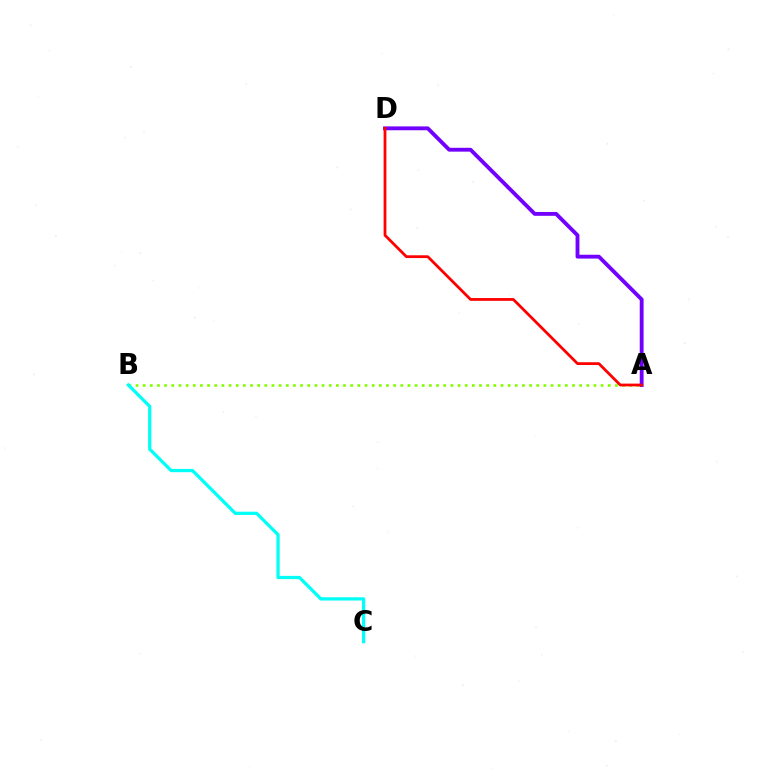{('A', 'D'): [{'color': '#7200ff', 'line_style': 'solid', 'thickness': 2.77}, {'color': '#ff0000', 'line_style': 'solid', 'thickness': 2.0}], ('A', 'B'): [{'color': '#84ff00', 'line_style': 'dotted', 'thickness': 1.94}], ('B', 'C'): [{'color': '#00fff6', 'line_style': 'solid', 'thickness': 2.34}]}